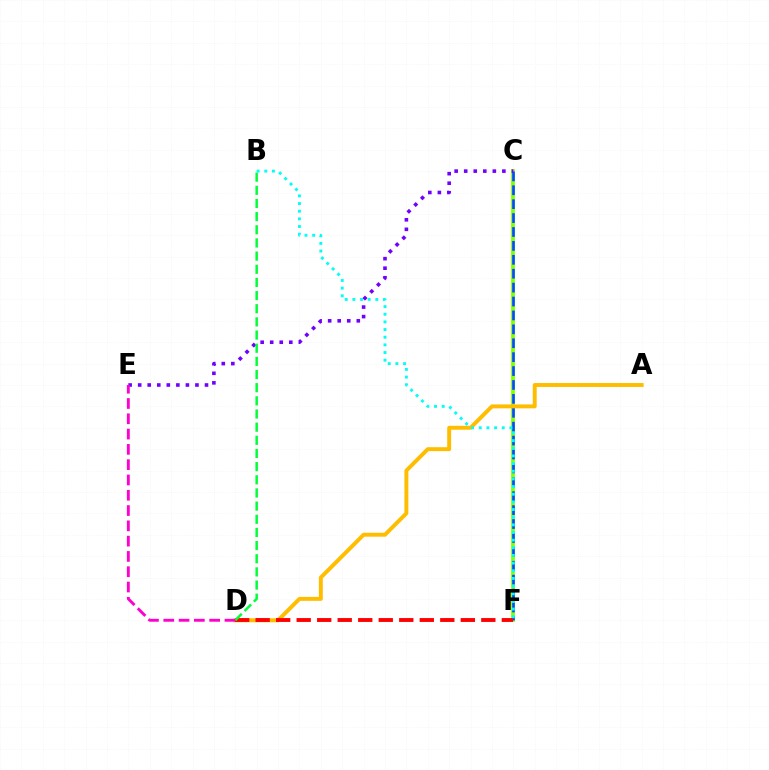{('C', 'F'): [{'color': '#84ff00', 'line_style': 'solid', 'thickness': 2.7}, {'color': '#004bff', 'line_style': 'dashed', 'thickness': 1.89}], ('C', 'E'): [{'color': '#7200ff', 'line_style': 'dotted', 'thickness': 2.59}], ('A', 'D'): [{'color': '#ffbd00', 'line_style': 'solid', 'thickness': 2.83}], ('D', 'F'): [{'color': '#ff0000', 'line_style': 'dashed', 'thickness': 2.79}], ('B', 'D'): [{'color': '#00ff39', 'line_style': 'dashed', 'thickness': 1.79}], ('D', 'E'): [{'color': '#ff00cf', 'line_style': 'dashed', 'thickness': 2.08}], ('B', 'F'): [{'color': '#00fff6', 'line_style': 'dotted', 'thickness': 2.08}]}